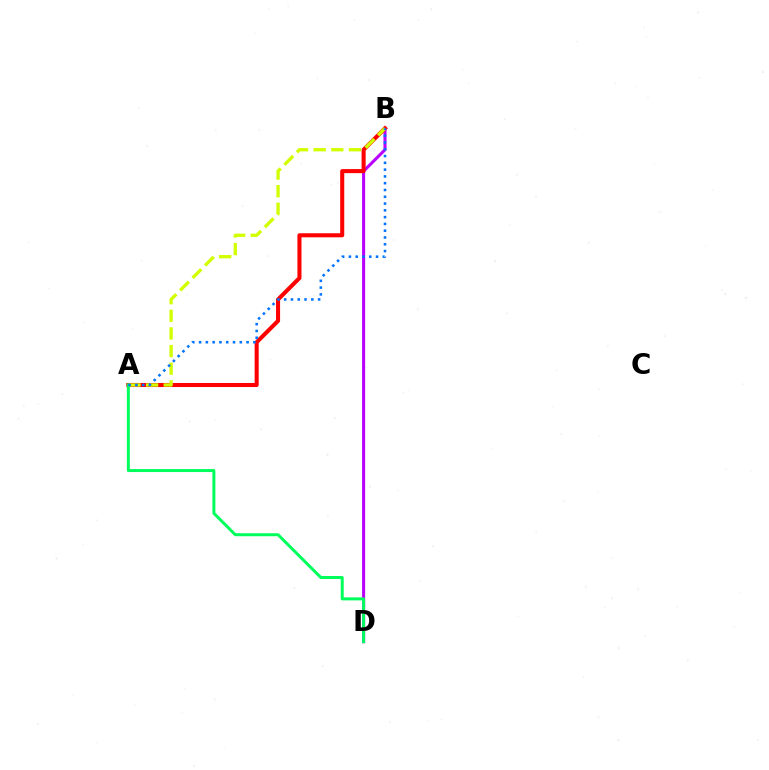{('B', 'D'): [{'color': '#b900ff', 'line_style': 'solid', 'thickness': 2.21}], ('A', 'B'): [{'color': '#ff0000', 'line_style': 'solid', 'thickness': 2.92}, {'color': '#d1ff00', 'line_style': 'dashed', 'thickness': 2.4}, {'color': '#0074ff', 'line_style': 'dotted', 'thickness': 1.84}], ('A', 'D'): [{'color': '#00ff5c', 'line_style': 'solid', 'thickness': 2.16}]}